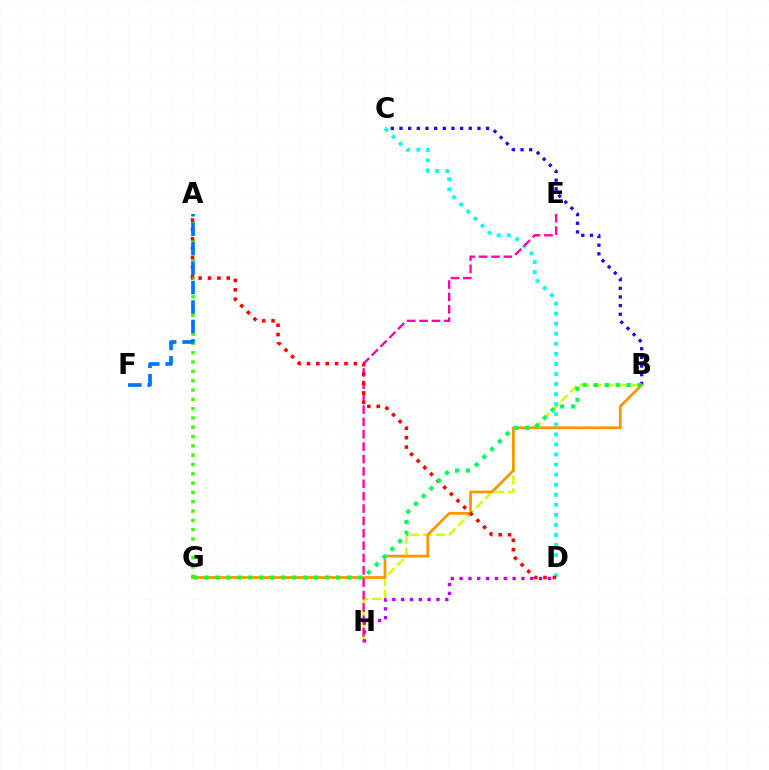{('B', 'C'): [{'color': '#2500ff', 'line_style': 'dotted', 'thickness': 2.35}], ('B', 'H'): [{'color': '#d1ff00', 'line_style': 'dashed', 'thickness': 1.74}], ('C', 'D'): [{'color': '#00fff6', 'line_style': 'dotted', 'thickness': 2.73}], ('B', 'G'): [{'color': '#ff9400', 'line_style': 'solid', 'thickness': 1.97}, {'color': '#00ff5c', 'line_style': 'dotted', 'thickness': 2.98}], ('A', 'G'): [{'color': '#3dff00', 'line_style': 'dotted', 'thickness': 2.53}], ('D', 'H'): [{'color': '#b900ff', 'line_style': 'dotted', 'thickness': 2.4}], ('E', 'H'): [{'color': '#ff00ac', 'line_style': 'dashed', 'thickness': 1.68}], ('A', 'D'): [{'color': '#ff0000', 'line_style': 'dotted', 'thickness': 2.55}], ('A', 'F'): [{'color': '#0074ff', 'line_style': 'dashed', 'thickness': 2.64}]}